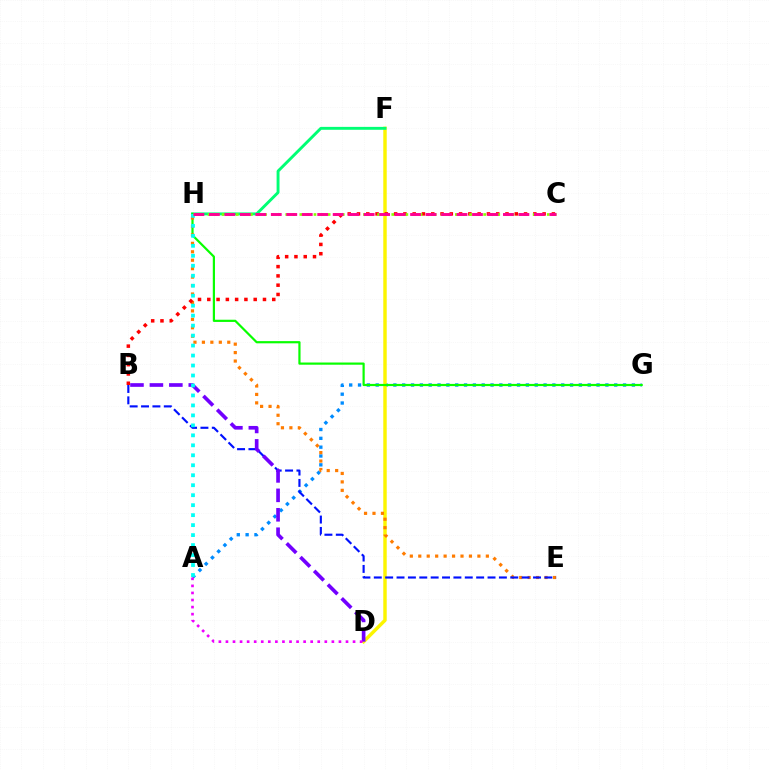{('A', 'G'): [{'color': '#008cff', 'line_style': 'dotted', 'thickness': 2.4}], ('D', 'F'): [{'color': '#fcf500', 'line_style': 'solid', 'thickness': 2.47}], ('F', 'H'): [{'color': '#00ff74', 'line_style': 'solid', 'thickness': 2.09}], ('G', 'H'): [{'color': '#08ff00', 'line_style': 'solid', 'thickness': 1.58}], ('E', 'H'): [{'color': '#ff7c00', 'line_style': 'dotted', 'thickness': 2.3}], ('B', 'C'): [{'color': '#ff0000', 'line_style': 'dotted', 'thickness': 2.52}], ('B', 'E'): [{'color': '#0010ff', 'line_style': 'dashed', 'thickness': 1.55}], ('B', 'D'): [{'color': '#7200ff', 'line_style': 'dashed', 'thickness': 2.64}], ('A', 'H'): [{'color': '#00fff6', 'line_style': 'dotted', 'thickness': 2.71}], ('C', 'H'): [{'color': '#84ff00', 'line_style': 'dotted', 'thickness': 1.92}, {'color': '#ff0094', 'line_style': 'dashed', 'thickness': 2.1}], ('A', 'D'): [{'color': '#ee00ff', 'line_style': 'dotted', 'thickness': 1.92}]}